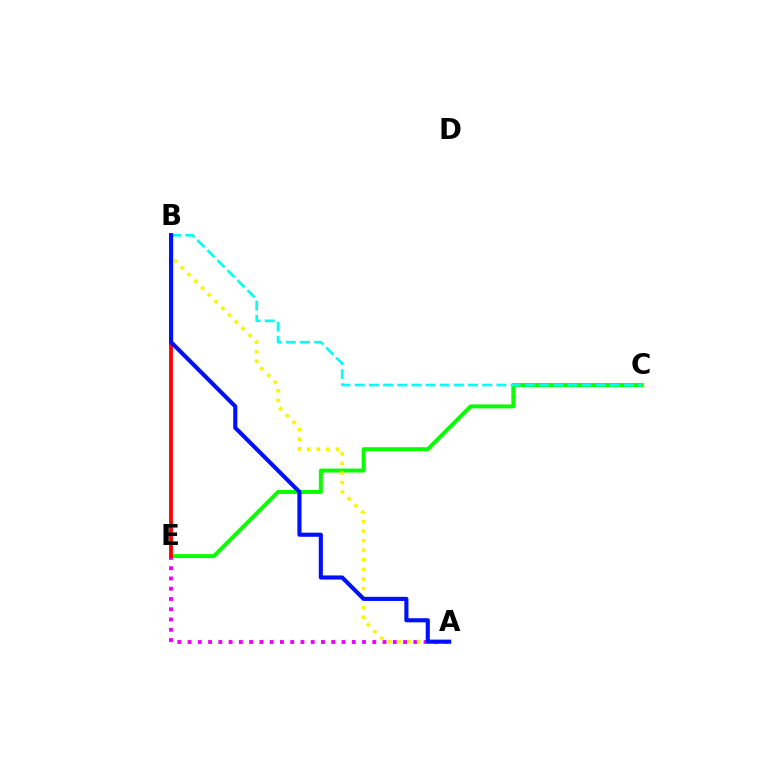{('C', 'E'): [{'color': '#08ff00', 'line_style': 'solid', 'thickness': 2.85}], ('B', 'C'): [{'color': '#00fff6', 'line_style': 'dashed', 'thickness': 1.92}], ('A', 'E'): [{'color': '#ee00ff', 'line_style': 'dotted', 'thickness': 2.79}], ('B', 'E'): [{'color': '#ff0000', 'line_style': 'solid', 'thickness': 2.75}], ('A', 'B'): [{'color': '#fcf500', 'line_style': 'dotted', 'thickness': 2.6}, {'color': '#0010ff', 'line_style': 'solid', 'thickness': 2.96}]}